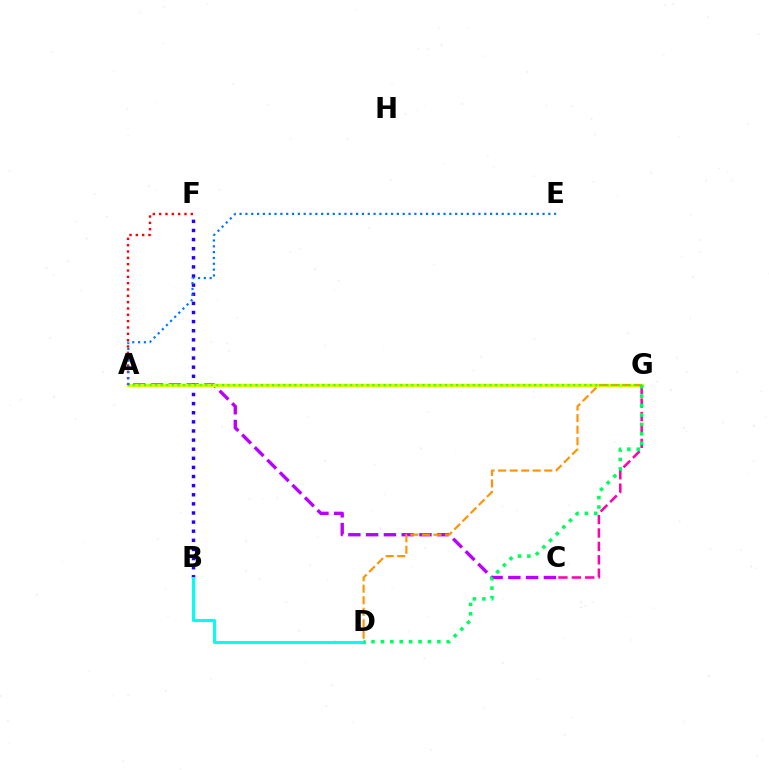{('B', 'F'): [{'color': '#2500ff', 'line_style': 'dotted', 'thickness': 2.48}], ('C', 'G'): [{'color': '#ff00ac', 'line_style': 'dashed', 'thickness': 1.82}], ('A', 'C'): [{'color': '#b900ff', 'line_style': 'dashed', 'thickness': 2.41}], ('A', 'G'): [{'color': '#d1ff00', 'line_style': 'solid', 'thickness': 2.25}, {'color': '#3dff00', 'line_style': 'dotted', 'thickness': 1.51}], ('D', 'G'): [{'color': '#ff9400', 'line_style': 'dashed', 'thickness': 1.57}, {'color': '#00ff5c', 'line_style': 'dotted', 'thickness': 2.56}], ('A', 'F'): [{'color': '#ff0000', 'line_style': 'dotted', 'thickness': 1.72}], ('B', 'D'): [{'color': '#00fff6', 'line_style': 'solid', 'thickness': 2.2}], ('A', 'E'): [{'color': '#0074ff', 'line_style': 'dotted', 'thickness': 1.58}]}